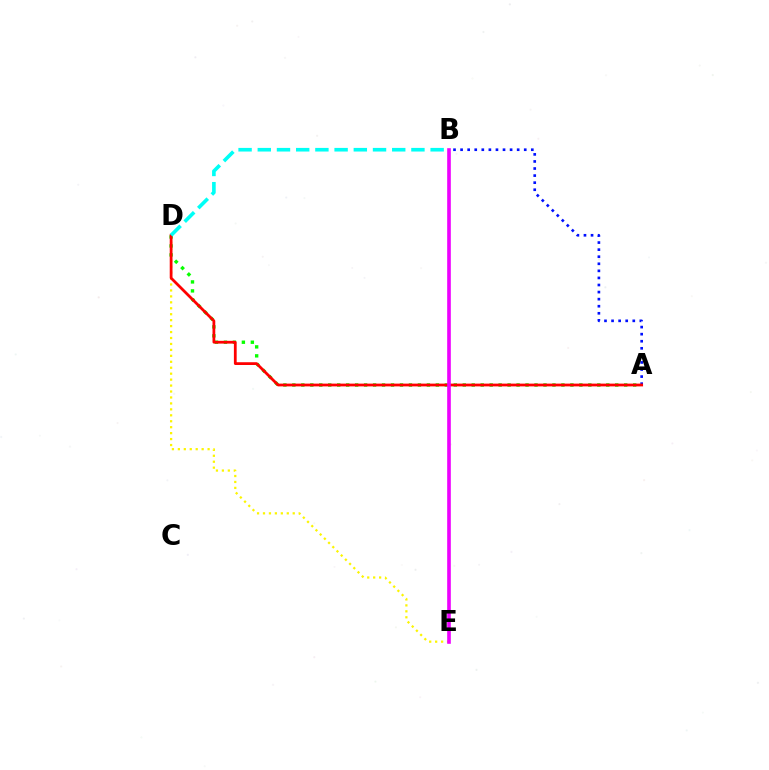{('D', 'E'): [{'color': '#fcf500', 'line_style': 'dotted', 'thickness': 1.62}], ('A', 'B'): [{'color': '#0010ff', 'line_style': 'dotted', 'thickness': 1.92}], ('A', 'D'): [{'color': '#08ff00', 'line_style': 'dotted', 'thickness': 2.44}, {'color': '#ff0000', 'line_style': 'solid', 'thickness': 1.99}], ('B', 'E'): [{'color': '#ee00ff', 'line_style': 'solid', 'thickness': 2.62}], ('B', 'D'): [{'color': '#00fff6', 'line_style': 'dashed', 'thickness': 2.61}]}